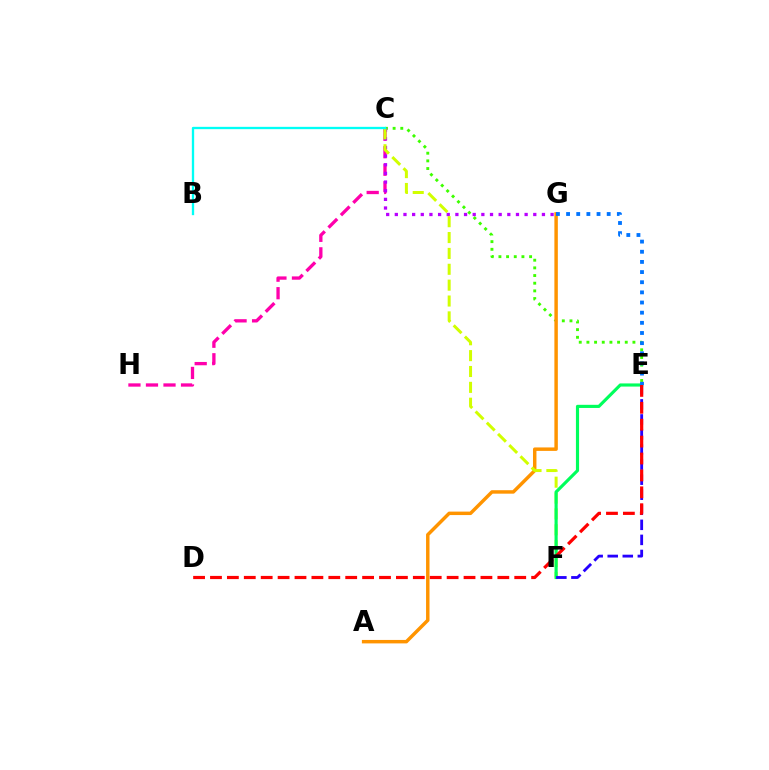{('C', 'H'): [{'color': '#ff00ac', 'line_style': 'dashed', 'thickness': 2.38}], ('C', 'E'): [{'color': '#3dff00', 'line_style': 'dotted', 'thickness': 2.08}], ('C', 'G'): [{'color': '#b900ff', 'line_style': 'dotted', 'thickness': 2.35}], ('A', 'G'): [{'color': '#ff9400', 'line_style': 'solid', 'thickness': 2.49}], ('C', 'F'): [{'color': '#d1ff00', 'line_style': 'dashed', 'thickness': 2.16}], ('E', 'F'): [{'color': '#00ff5c', 'line_style': 'solid', 'thickness': 2.27}, {'color': '#2500ff', 'line_style': 'dashed', 'thickness': 2.05}], ('D', 'E'): [{'color': '#ff0000', 'line_style': 'dashed', 'thickness': 2.3}], ('E', 'G'): [{'color': '#0074ff', 'line_style': 'dotted', 'thickness': 2.76}], ('B', 'C'): [{'color': '#00fff6', 'line_style': 'solid', 'thickness': 1.67}]}